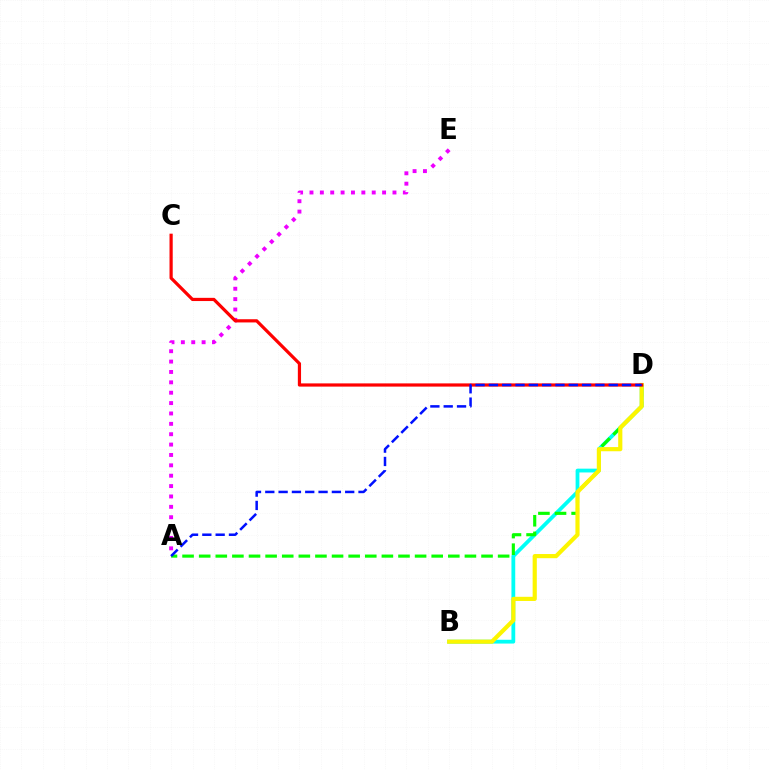{('B', 'D'): [{'color': '#00fff6', 'line_style': 'solid', 'thickness': 2.73}, {'color': '#fcf500', 'line_style': 'solid', 'thickness': 3.0}], ('A', 'D'): [{'color': '#08ff00', 'line_style': 'dashed', 'thickness': 2.26}, {'color': '#0010ff', 'line_style': 'dashed', 'thickness': 1.81}], ('A', 'E'): [{'color': '#ee00ff', 'line_style': 'dotted', 'thickness': 2.82}], ('C', 'D'): [{'color': '#ff0000', 'line_style': 'solid', 'thickness': 2.31}]}